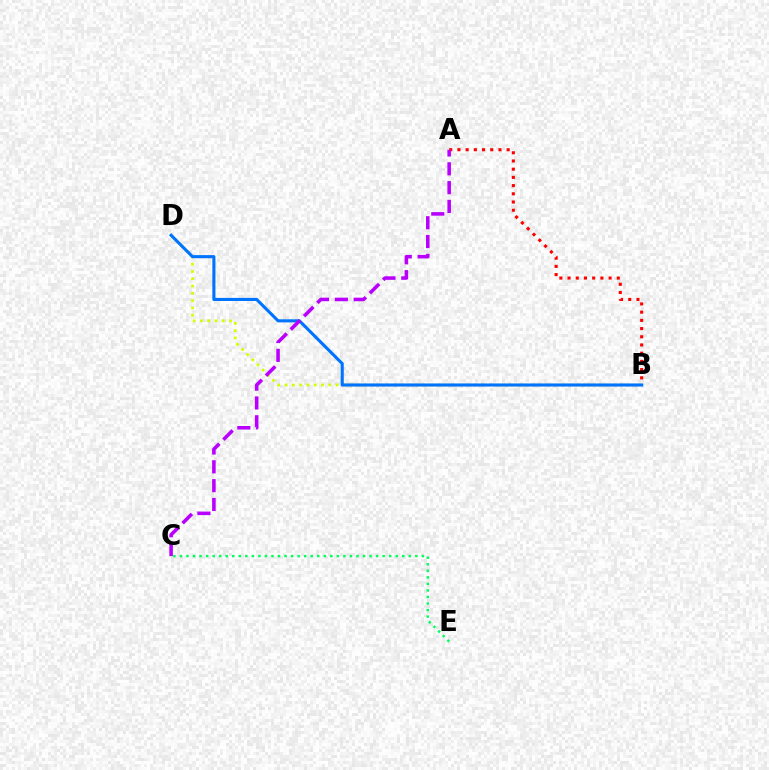{('C', 'E'): [{'color': '#00ff5c', 'line_style': 'dotted', 'thickness': 1.78}], ('A', 'B'): [{'color': '#ff0000', 'line_style': 'dotted', 'thickness': 2.23}], ('B', 'D'): [{'color': '#d1ff00', 'line_style': 'dotted', 'thickness': 1.98}, {'color': '#0074ff', 'line_style': 'solid', 'thickness': 2.23}], ('A', 'C'): [{'color': '#b900ff', 'line_style': 'dashed', 'thickness': 2.56}]}